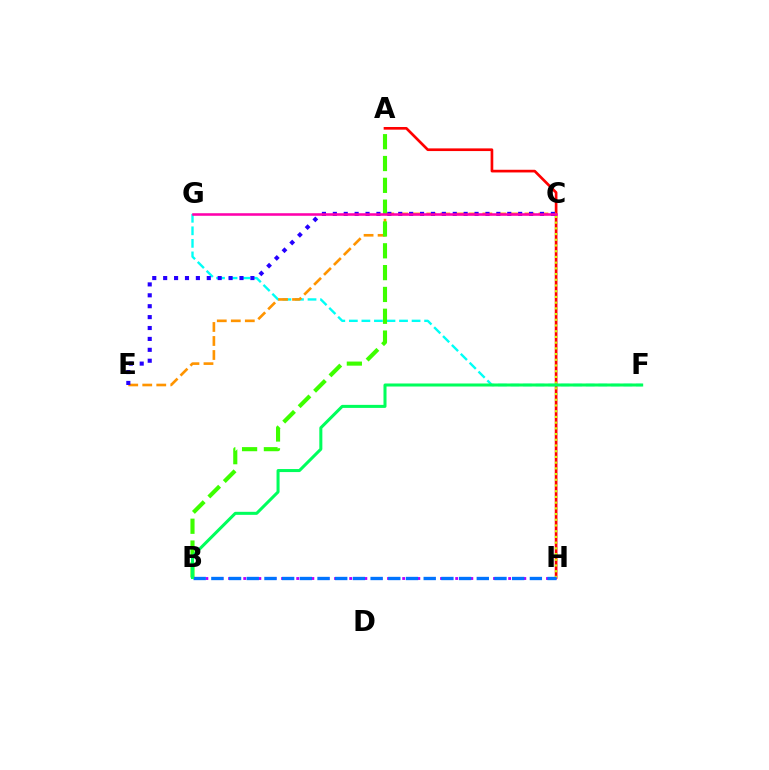{('A', 'H'): [{'color': '#ff0000', 'line_style': 'solid', 'thickness': 1.92}], ('C', 'H'): [{'color': '#d1ff00', 'line_style': 'dotted', 'thickness': 1.55}], ('F', 'G'): [{'color': '#00fff6', 'line_style': 'dashed', 'thickness': 1.7}], ('C', 'E'): [{'color': '#ff9400', 'line_style': 'dashed', 'thickness': 1.9}, {'color': '#2500ff', 'line_style': 'dotted', 'thickness': 2.96}], ('B', 'H'): [{'color': '#b900ff', 'line_style': 'dotted', 'thickness': 2.06}, {'color': '#0074ff', 'line_style': 'dashed', 'thickness': 2.4}], ('A', 'B'): [{'color': '#3dff00', 'line_style': 'dashed', 'thickness': 2.96}], ('C', 'G'): [{'color': '#ff00ac', 'line_style': 'solid', 'thickness': 1.84}], ('B', 'F'): [{'color': '#00ff5c', 'line_style': 'solid', 'thickness': 2.18}]}